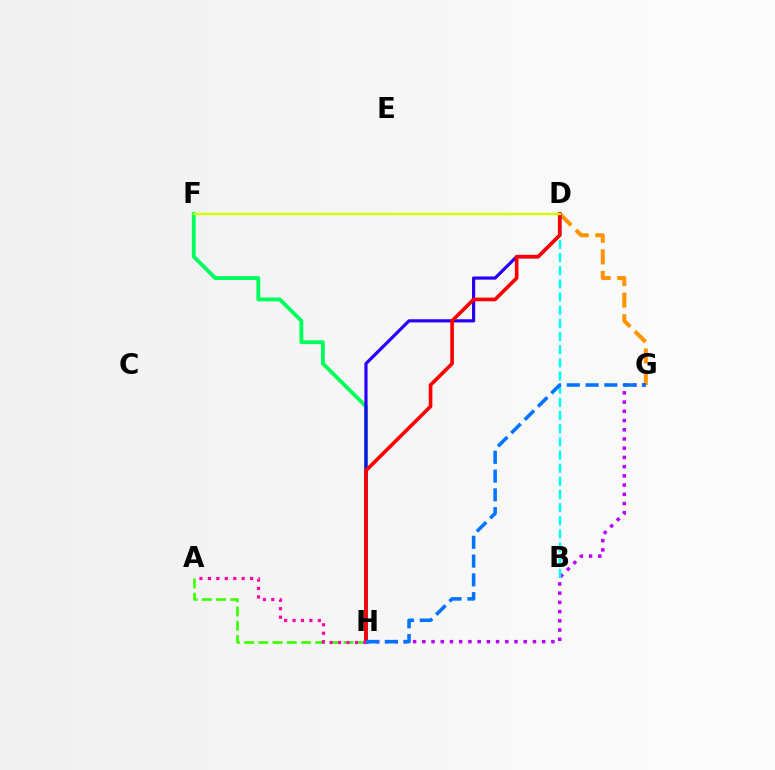{('D', 'G'): [{'color': '#ff9400', 'line_style': 'dashed', 'thickness': 2.93}], ('A', 'H'): [{'color': '#3dff00', 'line_style': 'dashed', 'thickness': 1.93}, {'color': '#ff00ac', 'line_style': 'dotted', 'thickness': 2.29}], ('G', 'H'): [{'color': '#b900ff', 'line_style': 'dotted', 'thickness': 2.51}, {'color': '#0074ff', 'line_style': 'dashed', 'thickness': 2.55}], ('B', 'D'): [{'color': '#00fff6', 'line_style': 'dashed', 'thickness': 1.79}], ('F', 'H'): [{'color': '#00ff5c', 'line_style': 'solid', 'thickness': 2.78}], ('D', 'H'): [{'color': '#2500ff', 'line_style': 'solid', 'thickness': 2.29}, {'color': '#ff0000', 'line_style': 'solid', 'thickness': 2.61}], ('D', 'F'): [{'color': '#d1ff00', 'line_style': 'solid', 'thickness': 1.69}]}